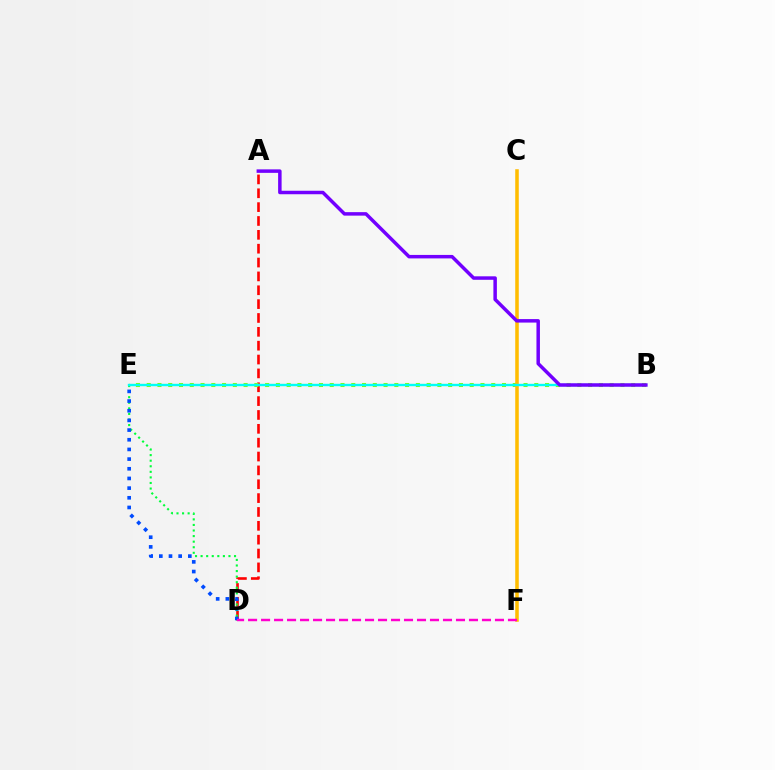{('A', 'D'): [{'color': '#ff0000', 'line_style': 'dashed', 'thickness': 1.88}], ('D', 'E'): [{'color': '#00ff39', 'line_style': 'dotted', 'thickness': 1.51}, {'color': '#004bff', 'line_style': 'dotted', 'thickness': 2.63}], ('B', 'E'): [{'color': '#84ff00', 'line_style': 'dotted', 'thickness': 2.93}, {'color': '#00fff6', 'line_style': 'solid', 'thickness': 1.72}], ('C', 'F'): [{'color': '#ffbd00', 'line_style': 'solid', 'thickness': 2.55}], ('D', 'F'): [{'color': '#ff00cf', 'line_style': 'dashed', 'thickness': 1.77}], ('A', 'B'): [{'color': '#7200ff', 'line_style': 'solid', 'thickness': 2.51}]}